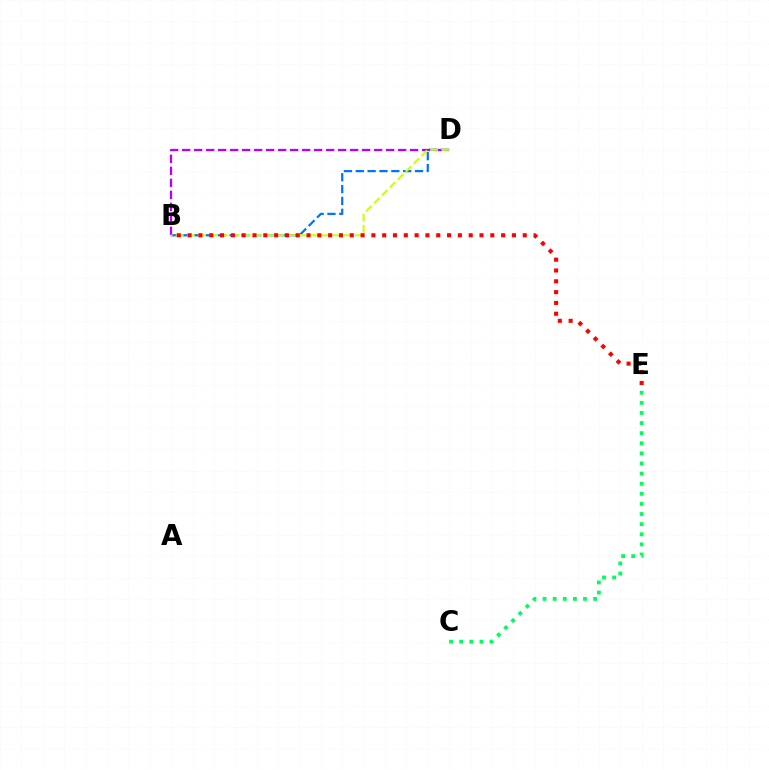{('B', 'D'): [{'color': '#0074ff', 'line_style': 'dashed', 'thickness': 1.61}, {'color': '#b900ff', 'line_style': 'dashed', 'thickness': 1.63}, {'color': '#d1ff00', 'line_style': 'dashed', 'thickness': 1.52}], ('C', 'E'): [{'color': '#00ff5c', 'line_style': 'dotted', 'thickness': 2.75}], ('B', 'E'): [{'color': '#ff0000', 'line_style': 'dotted', 'thickness': 2.94}]}